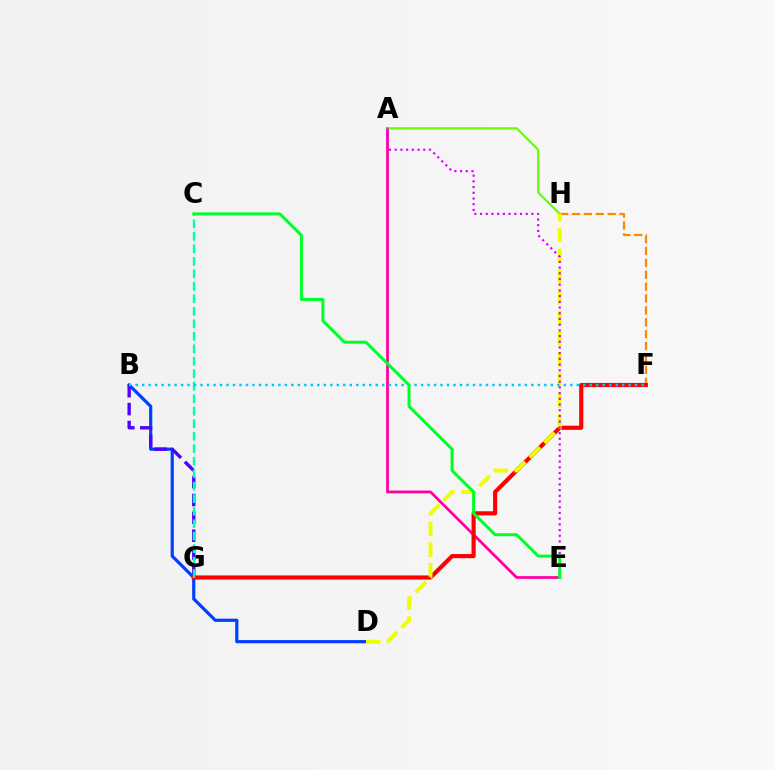{('B', 'D'): [{'color': '#003fff', 'line_style': 'solid', 'thickness': 2.29}], ('A', 'E'): [{'color': '#ff00a0', 'line_style': 'solid', 'thickness': 2.0}, {'color': '#d600ff', 'line_style': 'dotted', 'thickness': 1.55}], ('B', 'G'): [{'color': '#4f00ff', 'line_style': 'dashed', 'thickness': 2.43}], ('F', 'H'): [{'color': '#ff8800', 'line_style': 'dashed', 'thickness': 1.61}], ('A', 'H'): [{'color': '#66ff00', 'line_style': 'solid', 'thickness': 1.58}], ('F', 'G'): [{'color': '#ff0000', 'line_style': 'solid', 'thickness': 2.98}], ('C', 'G'): [{'color': '#00ffaf', 'line_style': 'dashed', 'thickness': 1.7}], ('D', 'H'): [{'color': '#eeff00', 'line_style': 'dashed', 'thickness': 2.81}], ('B', 'F'): [{'color': '#00c7ff', 'line_style': 'dotted', 'thickness': 1.76}], ('C', 'E'): [{'color': '#00ff27', 'line_style': 'solid', 'thickness': 2.16}]}